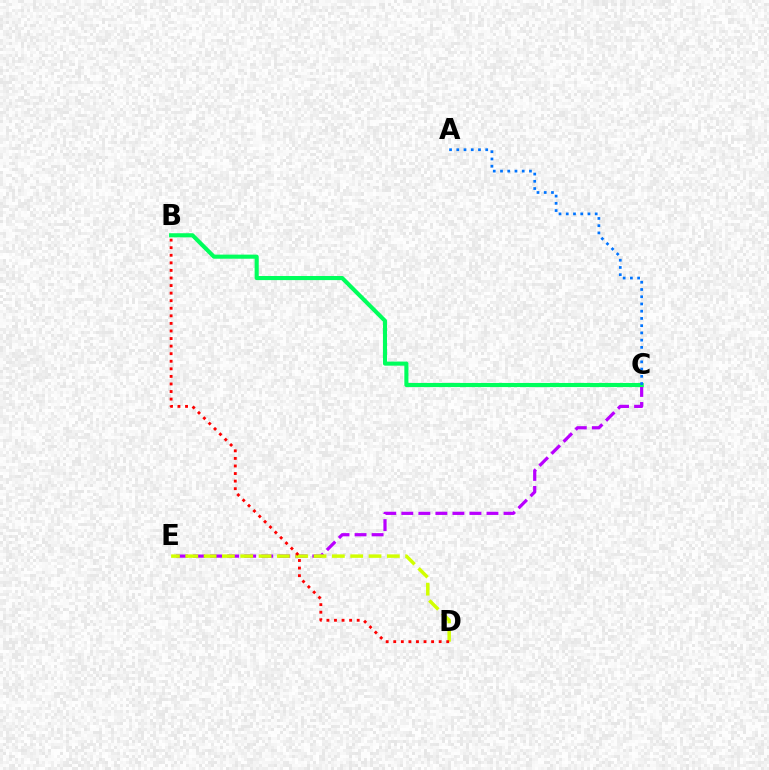{('C', 'E'): [{'color': '#b900ff', 'line_style': 'dashed', 'thickness': 2.31}], ('D', 'E'): [{'color': '#d1ff00', 'line_style': 'dashed', 'thickness': 2.49}], ('B', 'C'): [{'color': '#00ff5c', 'line_style': 'solid', 'thickness': 2.95}], ('A', 'C'): [{'color': '#0074ff', 'line_style': 'dotted', 'thickness': 1.97}], ('B', 'D'): [{'color': '#ff0000', 'line_style': 'dotted', 'thickness': 2.06}]}